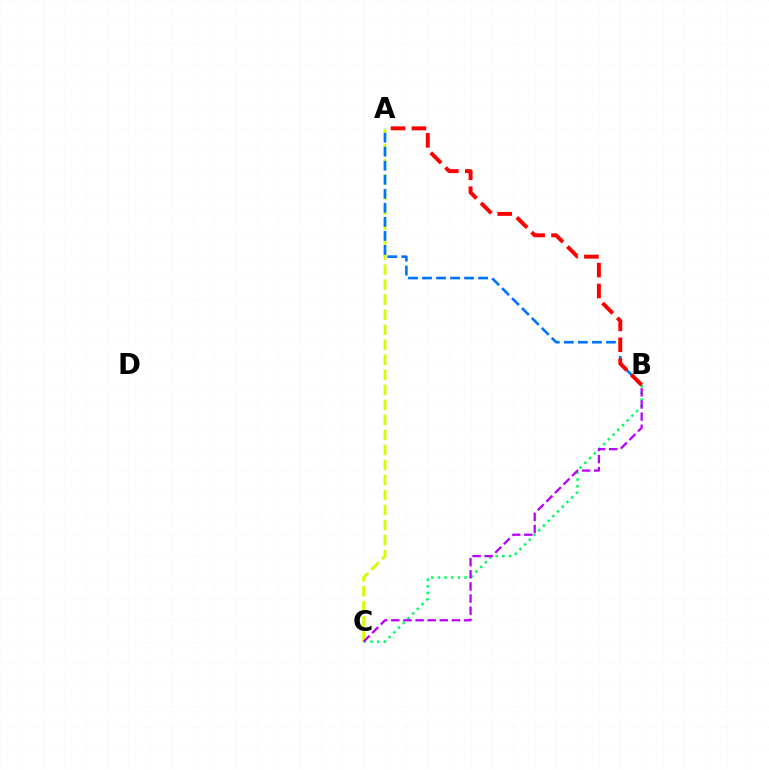{('B', 'C'): [{'color': '#00ff5c', 'line_style': 'dotted', 'thickness': 1.81}, {'color': '#b900ff', 'line_style': 'dashed', 'thickness': 1.65}], ('A', 'C'): [{'color': '#d1ff00', 'line_style': 'dashed', 'thickness': 2.04}], ('A', 'B'): [{'color': '#0074ff', 'line_style': 'dashed', 'thickness': 1.91}, {'color': '#ff0000', 'line_style': 'dashed', 'thickness': 2.84}]}